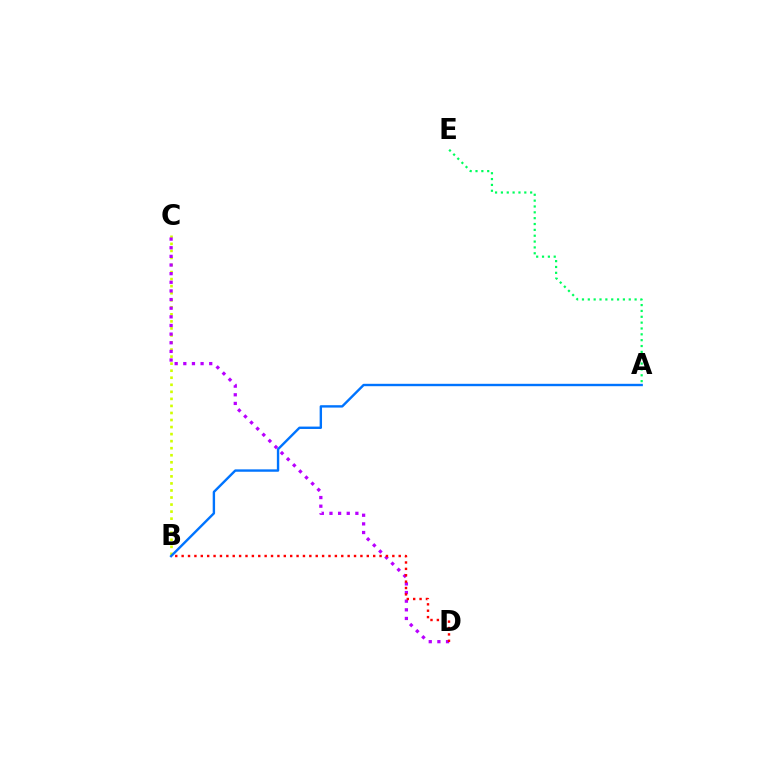{('A', 'E'): [{'color': '#00ff5c', 'line_style': 'dotted', 'thickness': 1.59}], ('B', 'C'): [{'color': '#d1ff00', 'line_style': 'dotted', 'thickness': 1.91}], ('C', 'D'): [{'color': '#b900ff', 'line_style': 'dotted', 'thickness': 2.35}], ('A', 'B'): [{'color': '#0074ff', 'line_style': 'solid', 'thickness': 1.72}], ('B', 'D'): [{'color': '#ff0000', 'line_style': 'dotted', 'thickness': 1.73}]}